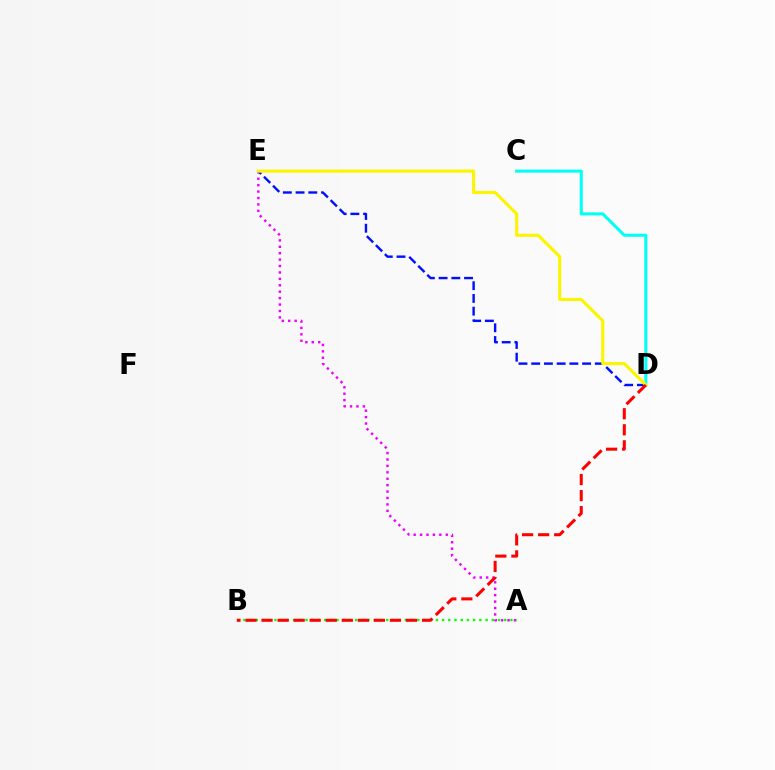{('A', 'E'): [{'color': '#ee00ff', 'line_style': 'dotted', 'thickness': 1.74}], ('A', 'B'): [{'color': '#08ff00', 'line_style': 'dotted', 'thickness': 1.69}], ('D', 'E'): [{'color': '#0010ff', 'line_style': 'dashed', 'thickness': 1.73}, {'color': '#fcf500', 'line_style': 'solid', 'thickness': 2.24}], ('C', 'D'): [{'color': '#00fff6', 'line_style': 'solid', 'thickness': 2.19}], ('B', 'D'): [{'color': '#ff0000', 'line_style': 'dashed', 'thickness': 2.18}]}